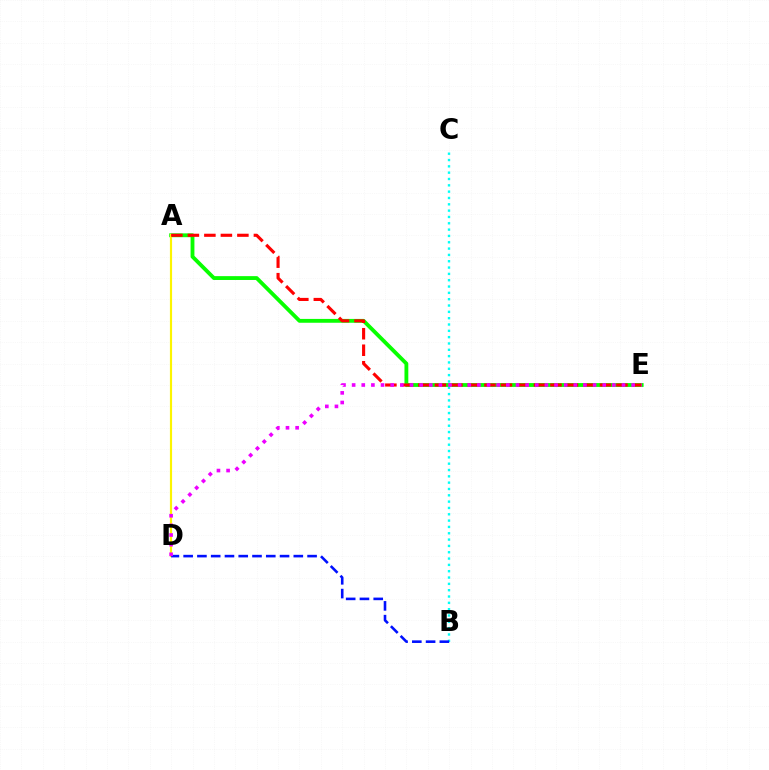{('A', 'E'): [{'color': '#08ff00', 'line_style': 'solid', 'thickness': 2.76}, {'color': '#ff0000', 'line_style': 'dashed', 'thickness': 2.24}], ('A', 'D'): [{'color': '#fcf500', 'line_style': 'solid', 'thickness': 1.56}], ('B', 'C'): [{'color': '#00fff6', 'line_style': 'dotted', 'thickness': 1.72}], ('B', 'D'): [{'color': '#0010ff', 'line_style': 'dashed', 'thickness': 1.87}], ('D', 'E'): [{'color': '#ee00ff', 'line_style': 'dotted', 'thickness': 2.62}]}